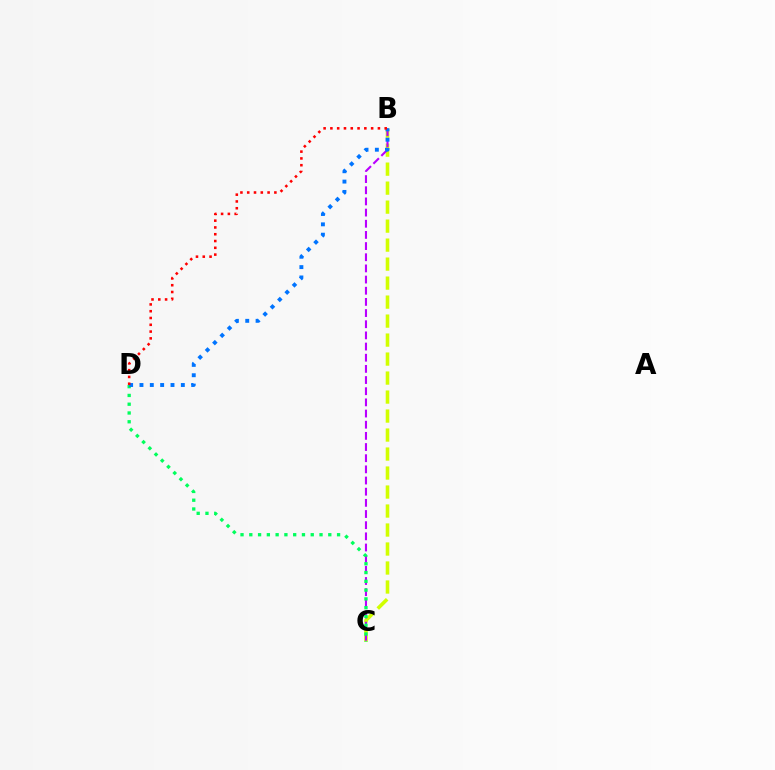{('B', 'C'): [{'color': '#d1ff00', 'line_style': 'dashed', 'thickness': 2.58}, {'color': '#b900ff', 'line_style': 'dashed', 'thickness': 1.52}], ('C', 'D'): [{'color': '#00ff5c', 'line_style': 'dotted', 'thickness': 2.38}], ('B', 'D'): [{'color': '#0074ff', 'line_style': 'dotted', 'thickness': 2.81}, {'color': '#ff0000', 'line_style': 'dotted', 'thickness': 1.84}]}